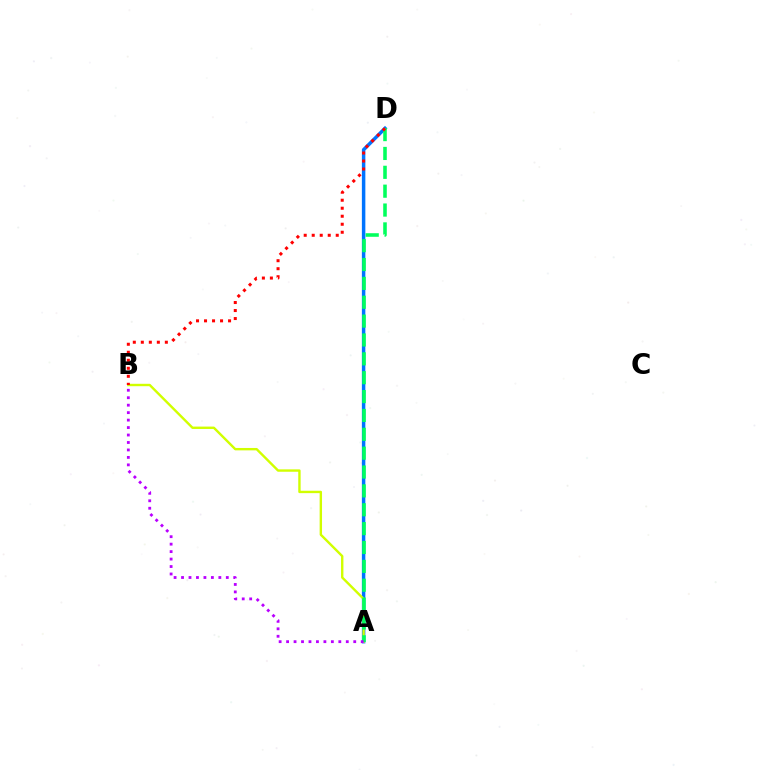{('A', 'D'): [{'color': '#0074ff', 'line_style': 'solid', 'thickness': 2.51}, {'color': '#00ff5c', 'line_style': 'dashed', 'thickness': 2.56}], ('A', 'B'): [{'color': '#d1ff00', 'line_style': 'solid', 'thickness': 1.72}, {'color': '#b900ff', 'line_style': 'dotted', 'thickness': 2.03}], ('B', 'D'): [{'color': '#ff0000', 'line_style': 'dotted', 'thickness': 2.18}]}